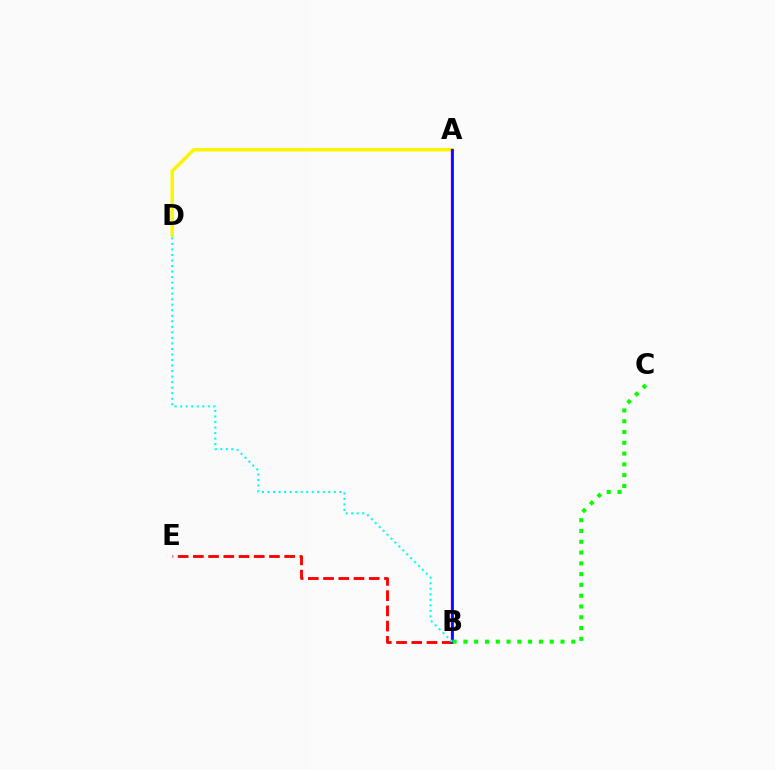{('A', 'D'): [{'color': '#fcf500', 'line_style': 'solid', 'thickness': 2.5}], ('A', 'B'): [{'color': '#ee00ff', 'line_style': 'solid', 'thickness': 1.71}, {'color': '#0010ff', 'line_style': 'solid', 'thickness': 1.98}], ('B', 'E'): [{'color': '#ff0000', 'line_style': 'dashed', 'thickness': 2.07}], ('B', 'C'): [{'color': '#08ff00', 'line_style': 'dotted', 'thickness': 2.93}], ('B', 'D'): [{'color': '#00fff6', 'line_style': 'dotted', 'thickness': 1.5}]}